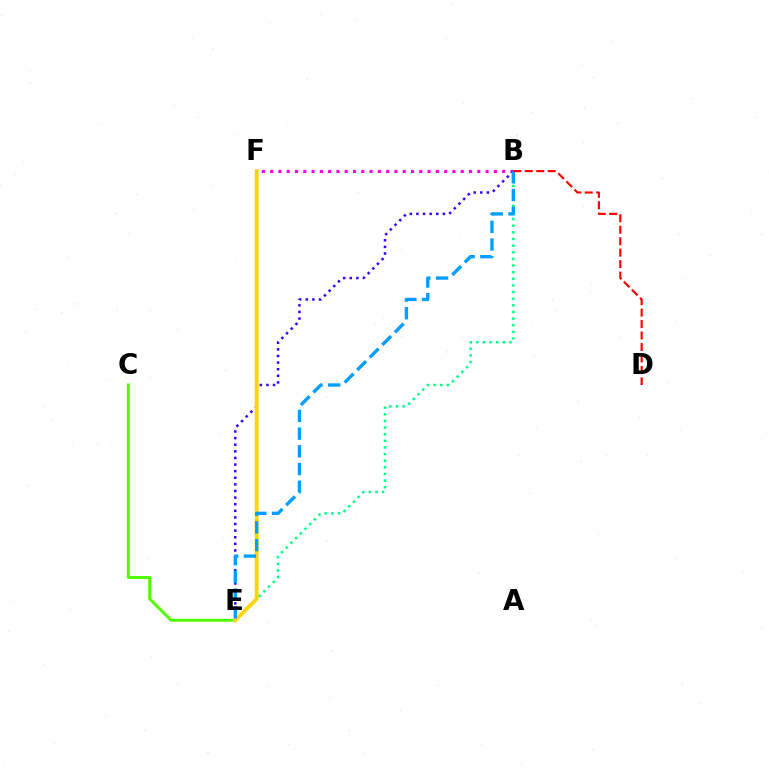{('B', 'F'): [{'color': '#ff00ed', 'line_style': 'dotted', 'thickness': 2.25}], ('B', 'E'): [{'color': '#00ff86', 'line_style': 'dotted', 'thickness': 1.8}, {'color': '#3700ff', 'line_style': 'dotted', 'thickness': 1.8}, {'color': '#009eff', 'line_style': 'dashed', 'thickness': 2.41}], ('C', 'E'): [{'color': '#4fff00', 'line_style': 'solid', 'thickness': 2.14}], ('E', 'F'): [{'color': '#ffd500', 'line_style': 'solid', 'thickness': 2.77}], ('B', 'D'): [{'color': '#ff0000', 'line_style': 'dashed', 'thickness': 1.56}]}